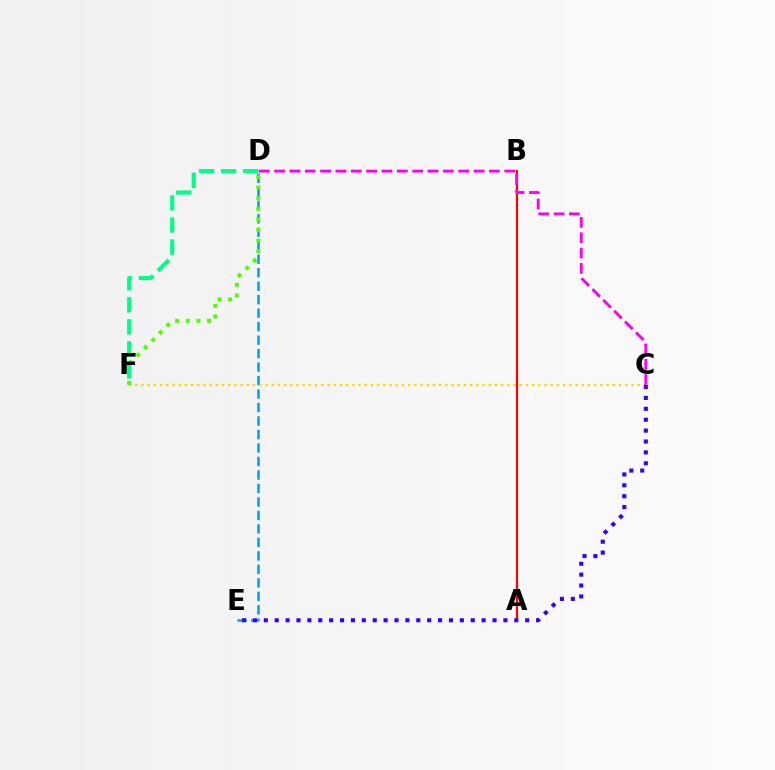{('D', 'E'): [{'color': '#009eff', 'line_style': 'dashed', 'thickness': 1.83}], ('A', 'B'): [{'color': '#ff0000', 'line_style': 'solid', 'thickness': 1.58}], ('C', 'F'): [{'color': '#ffd500', 'line_style': 'dotted', 'thickness': 1.69}], ('C', 'D'): [{'color': '#ff00ed', 'line_style': 'dashed', 'thickness': 2.08}], ('D', 'F'): [{'color': '#4fff00', 'line_style': 'dotted', 'thickness': 2.89}, {'color': '#00ff86', 'line_style': 'dashed', 'thickness': 3.0}], ('C', 'E'): [{'color': '#3700ff', 'line_style': 'dotted', 'thickness': 2.96}]}